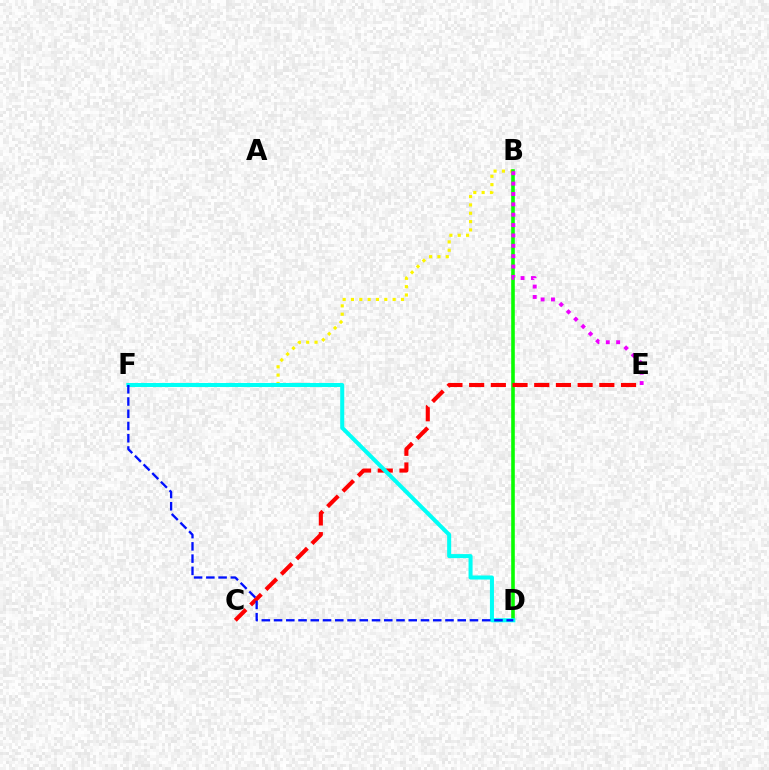{('B', 'F'): [{'color': '#fcf500', 'line_style': 'dotted', 'thickness': 2.26}], ('B', 'D'): [{'color': '#08ff00', 'line_style': 'solid', 'thickness': 2.59}], ('C', 'E'): [{'color': '#ff0000', 'line_style': 'dashed', 'thickness': 2.95}], ('B', 'E'): [{'color': '#ee00ff', 'line_style': 'dotted', 'thickness': 2.82}], ('D', 'F'): [{'color': '#00fff6', 'line_style': 'solid', 'thickness': 2.91}, {'color': '#0010ff', 'line_style': 'dashed', 'thickness': 1.66}]}